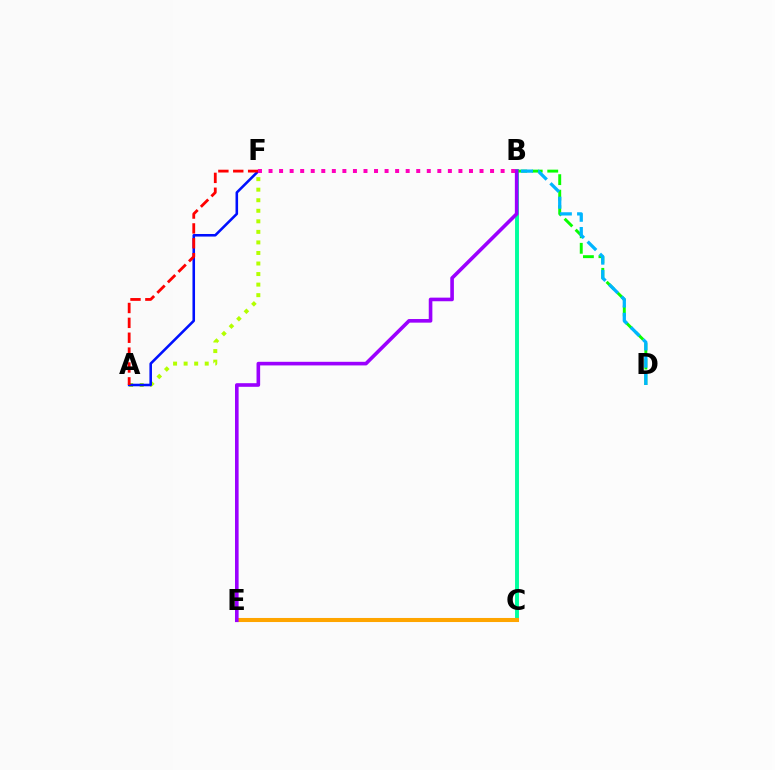{('B', 'C'): [{'color': '#00ff9d', 'line_style': 'solid', 'thickness': 2.82}], ('A', 'F'): [{'color': '#b3ff00', 'line_style': 'dotted', 'thickness': 2.87}, {'color': '#0010ff', 'line_style': 'solid', 'thickness': 1.85}, {'color': '#ff0000', 'line_style': 'dashed', 'thickness': 2.02}], ('B', 'D'): [{'color': '#08ff00', 'line_style': 'dashed', 'thickness': 2.11}, {'color': '#00b5ff', 'line_style': 'dashed', 'thickness': 2.35}], ('C', 'E'): [{'color': '#ffa500', 'line_style': 'solid', 'thickness': 2.93}], ('B', 'E'): [{'color': '#9b00ff', 'line_style': 'solid', 'thickness': 2.6}], ('B', 'F'): [{'color': '#ff00bd', 'line_style': 'dotted', 'thickness': 2.87}]}